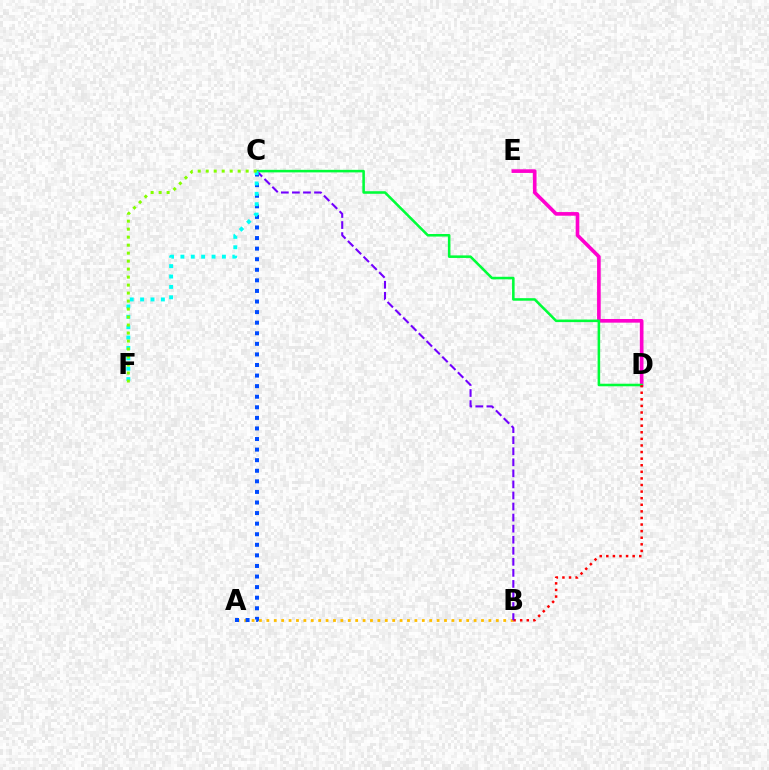{('D', 'E'): [{'color': '#ff00cf', 'line_style': 'solid', 'thickness': 2.62}], ('A', 'B'): [{'color': '#ffbd00', 'line_style': 'dotted', 'thickness': 2.01}], ('C', 'D'): [{'color': '#00ff39', 'line_style': 'solid', 'thickness': 1.84}], ('B', 'D'): [{'color': '#ff0000', 'line_style': 'dotted', 'thickness': 1.79}], ('A', 'C'): [{'color': '#004bff', 'line_style': 'dotted', 'thickness': 2.87}], ('B', 'C'): [{'color': '#7200ff', 'line_style': 'dashed', 'thickness': 1.5}], ('C', 'F'): [{'color': '#00fff6', 'line_style': 'dotted', 'thickness': 2.82}, {'color': '#84ff00', 'line_style': 'dotted', 'thickness': 2.17}]}